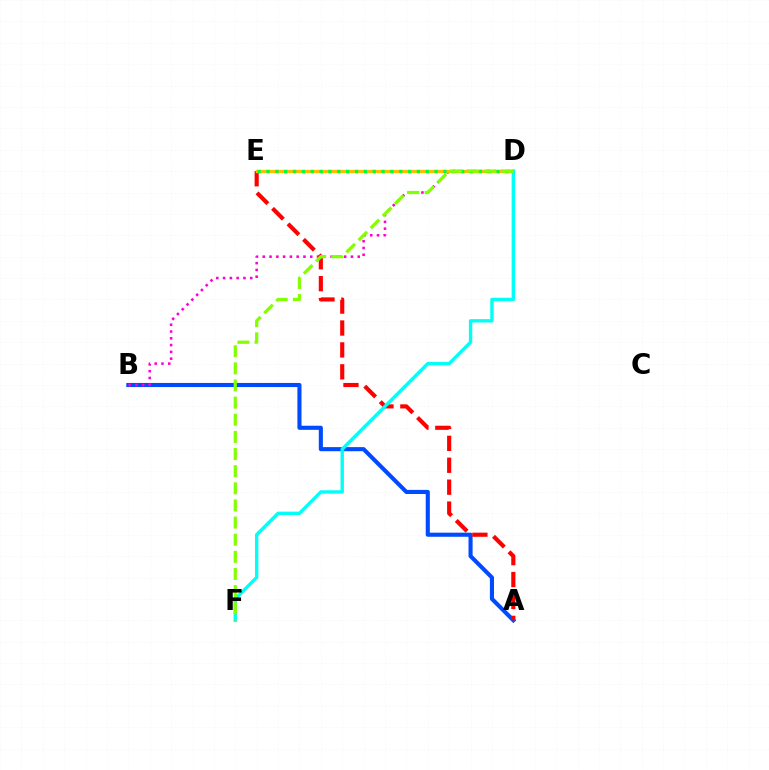{('D', 'E'): [{'color': '#7200ff', 'line_style': 'dotted', 'thickness': 2.01}, {'color': '#ffbd00', 'line_style': 'solid', 'thickness': 2.37}, {'color': '#00ff39', 'line_style': 'dotted', 'thickness': 2.4}], ('A', 'B'): [{'color': '#004bff', 'line_style': 'solid', 'thickness': 2.95}], ('B', 'D'): [{'color': '#ff00cf', 'line_style': 'dotted', 'thickness': 1.84}], ('A', 'E'): [{'color': '#ff0000', 'line_style': 'dashed', 'thickness': 2.98}], ('D', 'F'): [{'color': '#00fff6', 'line_style': 'solid', 'thickness': 2.43}, {'color': '#84ff00', 'line_style': 'dashed', 'thickness': 2.33}]}